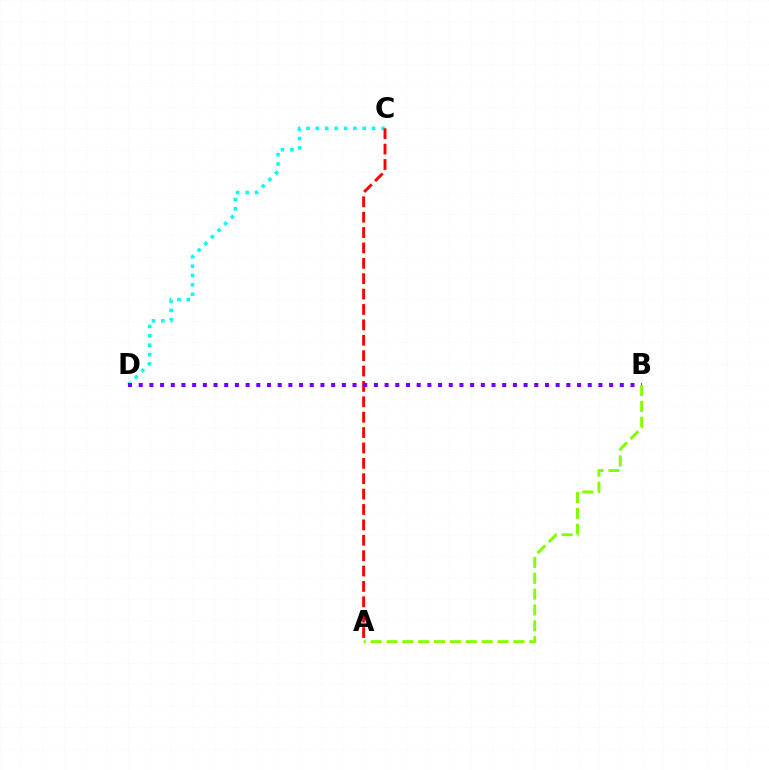{('C', 'D'): [{'color': '#00fff6', 'line_style': 'dotted', 'thickness': 2.55}], ('A', 'C'): [{'color': '#ff0000', 'line_style': 'dashed', 'thickness': 2.09}], ('B', 'D'): [{'color': '#7200ff', 'line_style': 'dotted', 'thickness': 2.9}], ('A', 'B'): [{'color': '#84ff00', 'line_style': 'dashed', 'thickness': 2.15}]}